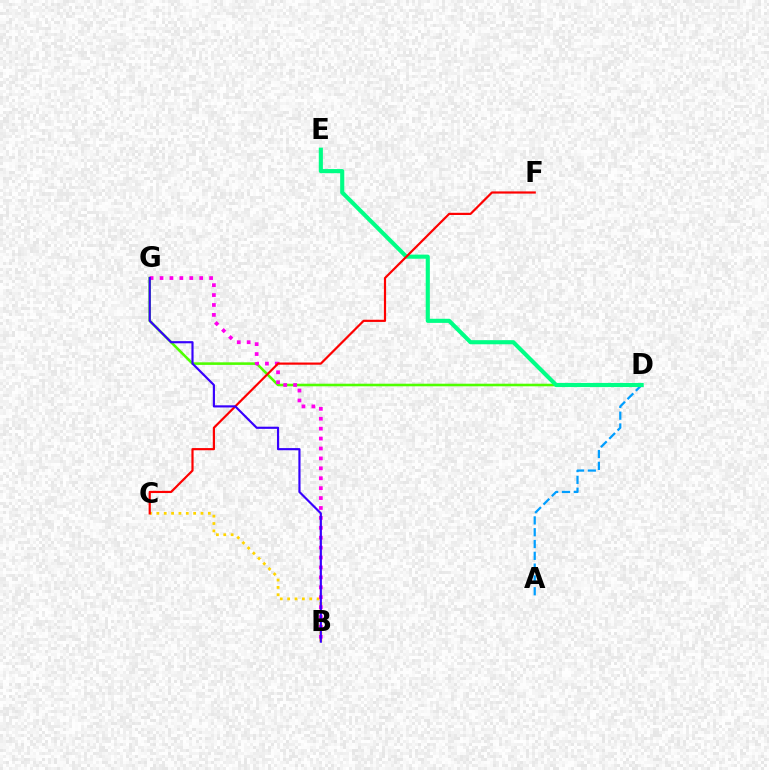{('D', 'G'): [{'color': '#4fff00', 'line_style': 'solid', 'thickness': 1.86}], ('A', 'D'): [{'color': '#009eff', 'line_style': 'dashed', 'thickness': 1.6}], ('B', 'C'): [{'color': '#ffd500', 'line_style': 'dotted', 'thickness': 2.0}], ('B', 'G'): [{'color': '#ff00ed', 'line_style': 'dotted', 'thickness': 2.69}, {'color': '#3700ff', 'line_style': 'solid', 'thickness': 1.55}], ('D', 'E'): [{'color': '#00ff86', 'line_style': 'solid', 'thickness': 2.96}], ('C', 'F'): [{'color': '#ff0000', 'line_style': 'solid', 'thickness': 1.58}]}